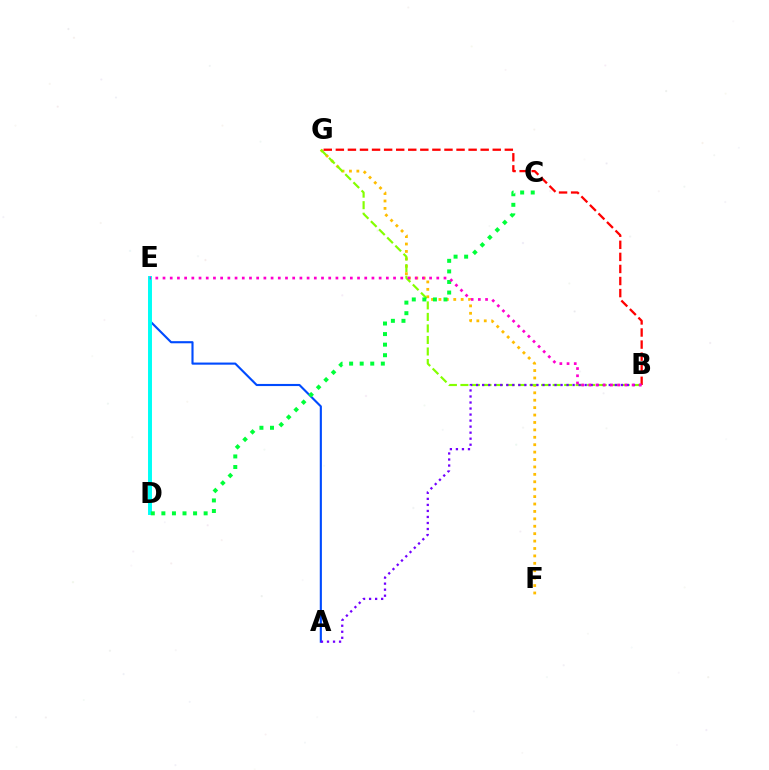{('F', 'G'): [{'color': '#ffbd00', 'line_style': 'dotted', 'thickness': 2.01}], ('B', 'G'): [{'color': '#84ff00', 'line_style': 'dashed', 'thickness': 1.57}, {'color': '#ff0000', 'line_style': 'dashed', 'thickness': 1.64}], ('A', 'E'): [{'color': '#004bff', 'line_style': 'solid', 'thickness': 1.53}], ('D', 'E'): [{'color': '#00fff6', 'line_style': 'solid', 'thickness': 2.84}], ('A', 'B'): [{'color': '#7200ff', 'line_style': 'dotted', 'thickness': 1.64}], ('C', 'D'): [{'color': '#00ff39', 'line_style': 'dotted', 'thickness': 2.87}], ('B', 'E'): [{'color': '#ff00cf', 'line_style': 'dotted', 'thickness': 1.96}]}